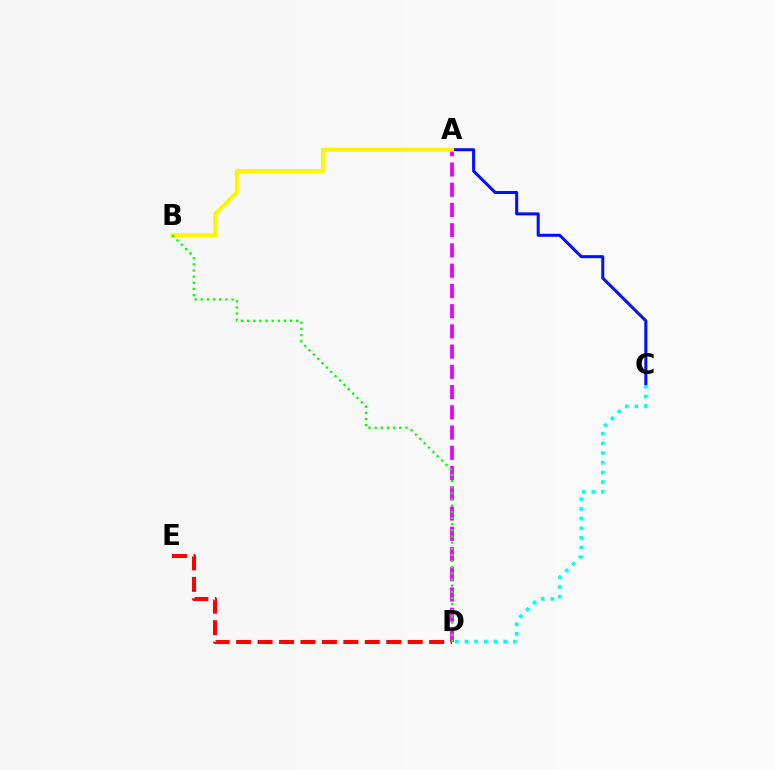{('A', 'D'): [{'color': '#ee00ff', 'line_style': 'dashed', 'thickness': 2.75}], ('A', 'C'): [{'color': '#0010ff', 'line_style': 'solid', 'thickness': 2.18}], ('A', 'B'): [{'color': '#fcf500', 'line_style': 'solid', 'thickness': 2.91}], ('D', 'E'): [{'color': '#ff0000', 'line_style': 'dashed', 'thickness': 2.91}], ('C', 'D'): [{'color': '#00fff6', 'line_style': 'dotted', 'thickness': 2.63}], ('B', 'D'): [{'color': '#08ff00', 'line_style': 'dotted', 'thickness': 1.67}]}